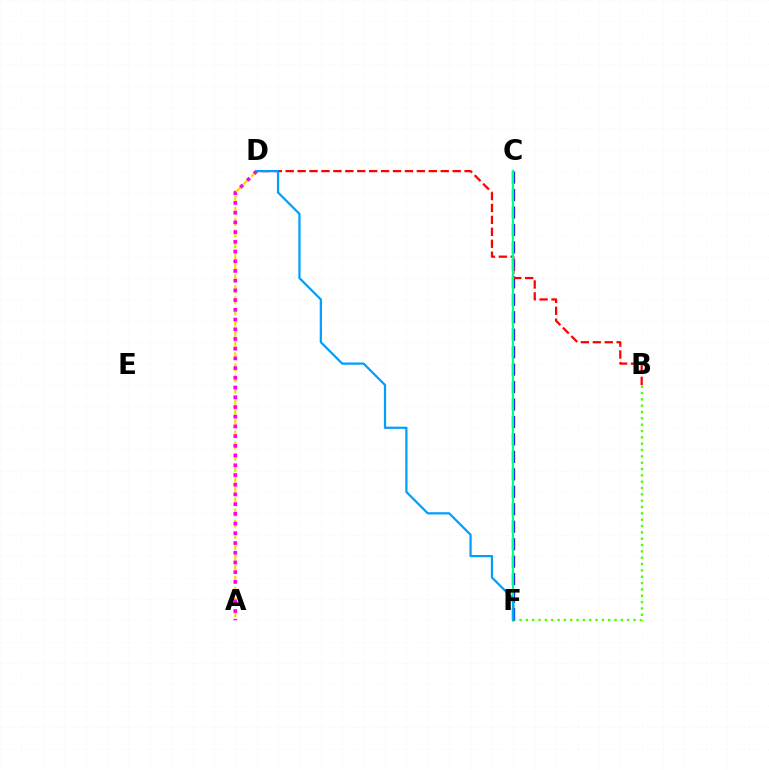{('B', 'F'): [{'color': '#4fff00', 'line_style': 'dotted', 'thickness': 1.72}], ('C', 'F'): [{'color': '#3700ff', 'line_style': 'dashed', 'thickness': 2.37}, {'color': '#00ff86', 'line_style': 'solid', 'thickness': 1.65}], ('A', 'D'): [{'color': '#ffd500', 'line_style': 'dashed', 'thickness': 1.52}, {'color': '#ff00ed', 'line_style': 'dotted', 'thickness': 2.64}], ('B', 'D'): [{'color': '#ff0000', 'line_style': 'dashed', 'thickness': 1.62}], ('D', 'F'): [{'color': '#009eff', 'line_style': 'solid', 'thickness': 1.6}]}